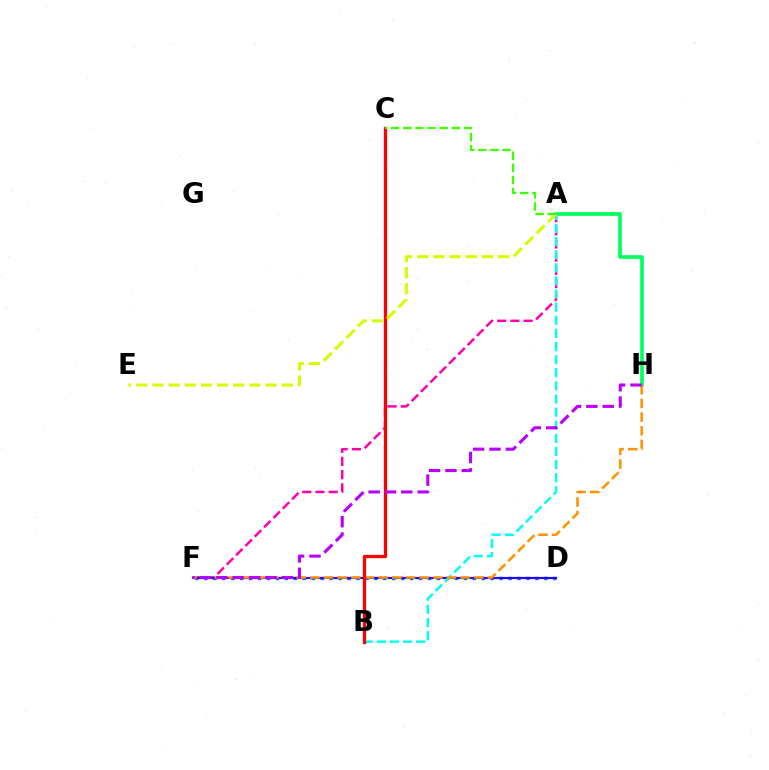{('D', 'F'): [{'color': '#0074ff', 'line_style': 'dotted', 'thickness': 2.43}, {'color': '#2500ff', 'line_style': 'solid', 'thickness': 1.57}], ('A', 'H'): [{'color': '#00ff5c', 'line_style': 'solid', 'thickness': 2.63}], ('A', 'F'): [{'color': '#ff00ac', 'line_style': 'dashed', 'thickness': 1.79}], ('A', 'B'): [{'color': '#00fff6', 'line_style': 'dashed', 'thickness': 1.78}], ('F', 'H'): [{'color': '#ff9400', 'line_style': 'dashed', 'thickness': 1.86}, {'color': '#b900ff', 'line_style': 'dashed', 'thickness': 2.22}], ('B', 'C'): [{'color': '#ff0000', 'line_style': 'solid', 'thickness': 2.36}], ('A', 'E'): [{'color': '#d1ff00', 'line_style': 'dashed', 'thickness': 2.2}], ('A', 'C'): [{'color': '#3dff00', 'line_style': 'dashed', 'thickness': 1.65}]}